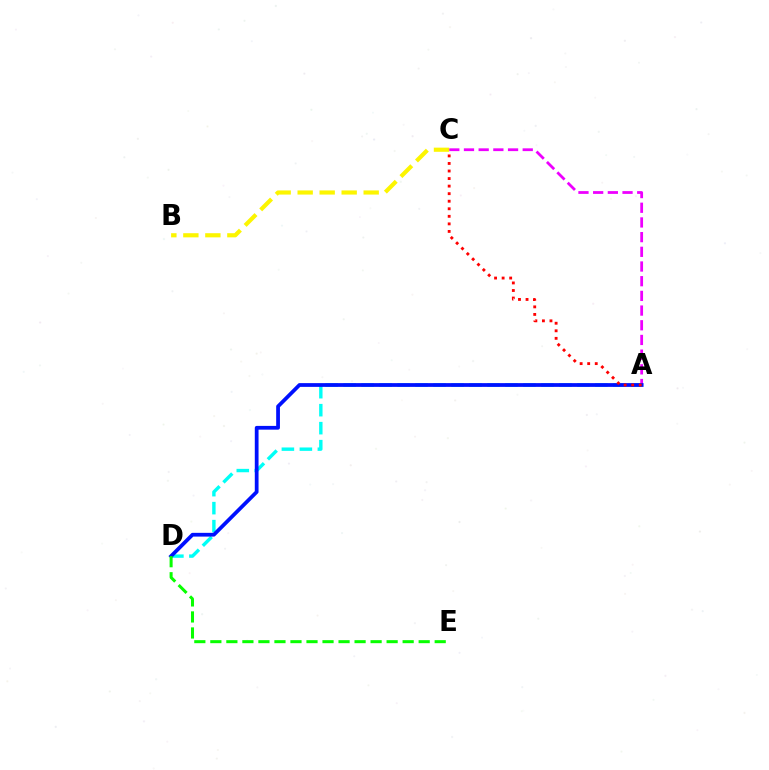{('A', 'C'): [{'color': '#ee00ff', 'line_style': 'dashed', 'thickness': 2.0}, {'color': '#ff0000', 'line_style': 'dotted', 'thickness': 2.05}], ('A', 'D'): [{'color': '#00fff6', 'line_style': 'dashed', 'thickness': 2.44}, {'color': '#0010ff', 'line_style': 'solid', 'thickness': 2.7}], ('B', 'C'): [{'color': '#fcf500', 'line_style': 'dashed', 'thickness': 2.99}], ('D', 'E'): [{'color': '#08ff00', 'line_style': 'dashed', 'thickness': 2.18}]}